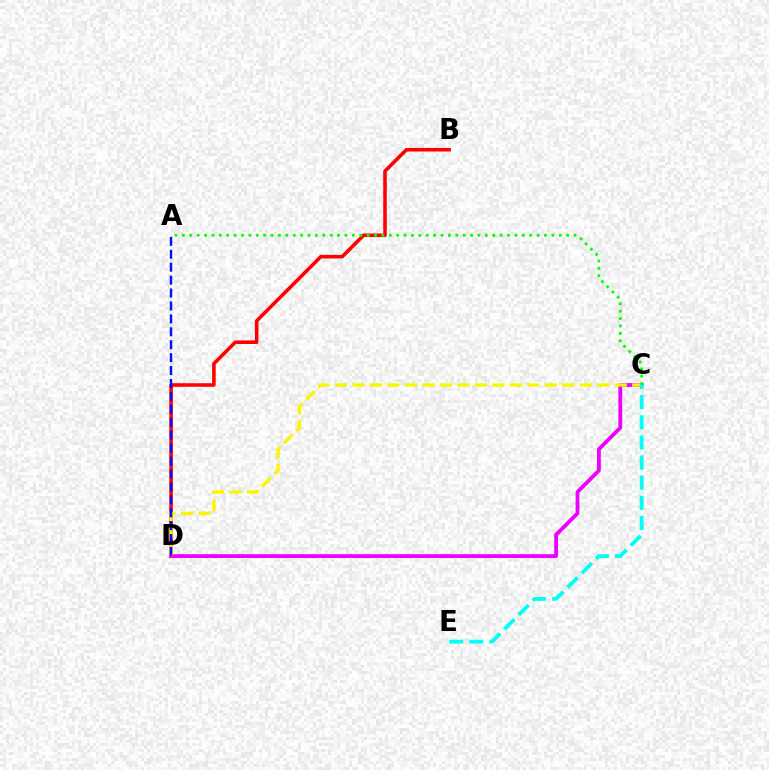{('B', 'D'): [{'color': '#ff0000', 'line_style': 'solid', 'thickness': 2.56}], ('C', 'D'): [{'color': '#ee00ff', 'line_style': 'solid', 'thickness': 2.75}, {'color': '#fcf500', 'line_style': 'dashed', 'thickness': 2.38}], ('A', 'D'): [{'color': '#0010ff', 'line_style': 'dashed', 'thickness': 1.76}], ('C', 'E'): [{'color': '#00fff6', 'line_style': 'dashed', 'thickness': 2.73}], ('A', 'C'): [{'color': '#08ff00', 'line_style': 'dotted', 'thickness': 2.01}]}